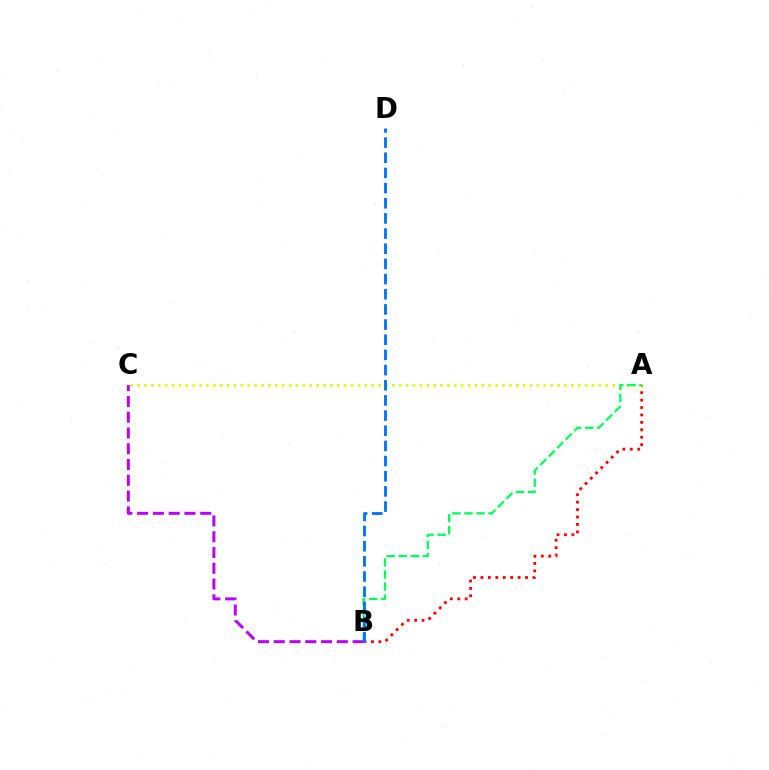{('A', 'B'): [{'color': '#ff0000', 'line_style': 'dotted', 'thickness': 2.02}, {'color': '#00ff5c', 'line_style': 'dashed', 'thickness': 1.64}], ('A', 'C'): [{'color': '#d1ff00', 'line_style': 'dotted', 'thickness': 1.87}], ('B', 'C'): [{'color': '#b900ff', 'line_style': 'dashed', 'thickness': 2.14}], ('B', 'D'): [{'color': '#0074ff', 'line_style': 'dashed', 'thickness': 2.06}]}